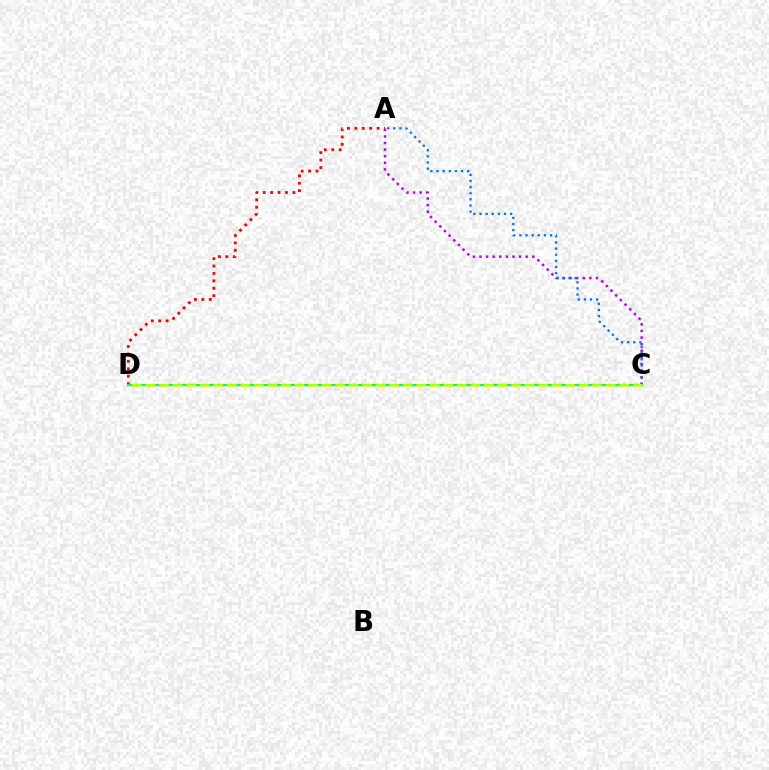{('A', 'C'): [{'color': '#b900ff', 'line_style': 'dotted', 'thickness': 1.79}, {'color': '#0074ff', 'line_style': 'dotted', 'thickness': 1.66}], ('A', 'D'): [{'color': '#ff0000', 'line_style': 'dotted', 'thickness': 2.02}], ('C', 'D'): [{'color': '#00ff5c', 'line_style': 'solid', 'thickness': 1.58}, {'color': '#d1ff00', 'line_style': 'dashed', 'thickness': 1.84}]}